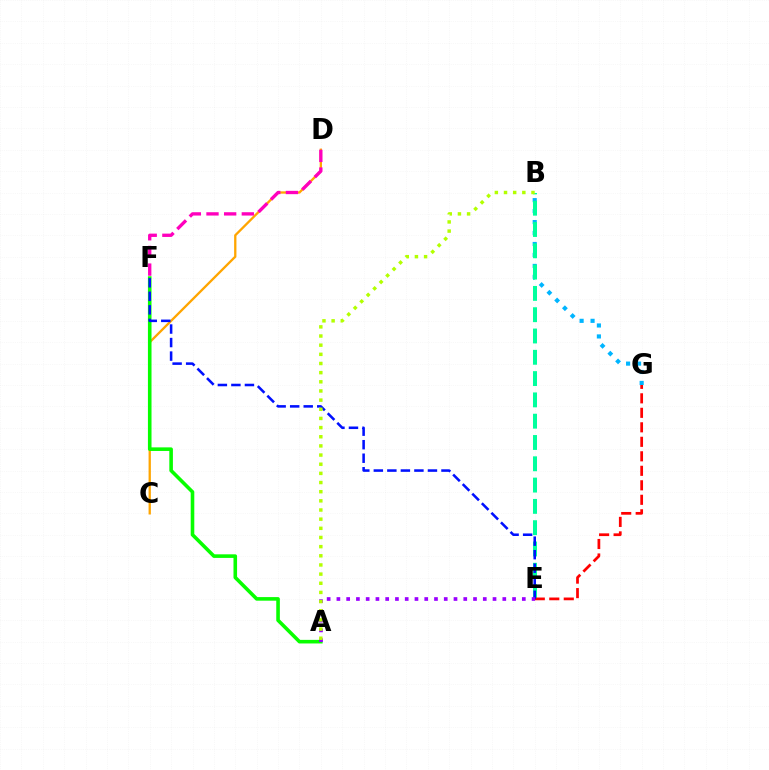{('C', 'D'): [{'color': '#ffa500', 'line_style': 'solid', 'thickness': 1.66}], ('B', 'G'): [{'color': '#00b5ff', 'line_style': 'dotted', 'thickness': 2.98}], ('B', 'E'): [{'color': '#00ff9d', 'line_style': 'dashed', 'thickness': 2.89}], ('A', 'F'): [{'color': '#08ff00', 'line_style': 'solid', 'thickness': 2.59}], ('E', 'G'): [{'color': '#ff0000', 'line_style': 'dashed', 'thickness': 1.97}], ('E', 'F'): [{'color': '#0010ff', 'line_style': 'dashed', 'thickness': 1.84}], ('A', 'E'): [{'color': '#9b00ff', 'line_style': 'dotted', 'thickness': 2.65}], ('D', 'F'): [{'color': '#ff00bd', 'line_style': 'dashed', 'thickness': 2.4}], ('A', 'B'): [{'color': '#b3ff00', 'line_style': 'dotted', 'thickness': 2.49}]}